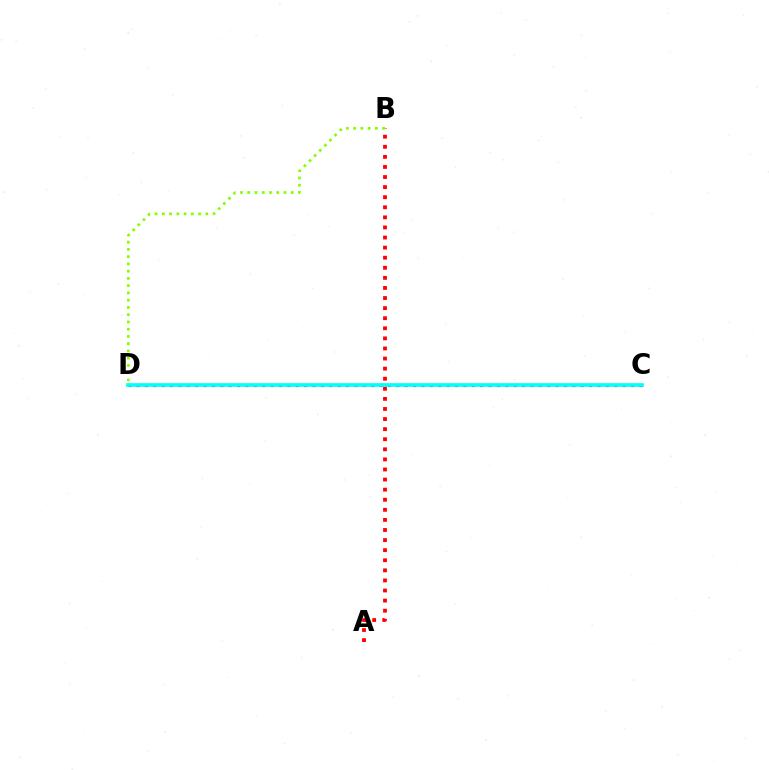{('C', 'D'): [{'color': '#7200ff', 'line_style': 'dotted', 'thickness': 2.28}, {'color': '#00fff6', 'line_style': 'solid', 'thickness': 2.61}], ('A', 'B'): [{'color': '#ff0000', 'line_style': 'dotted', 'thickness': 2.74}], ('B', 'D'): [{'color': '#84ff00', 'line_style': 'dotted', 'thickness': 1.97}]}